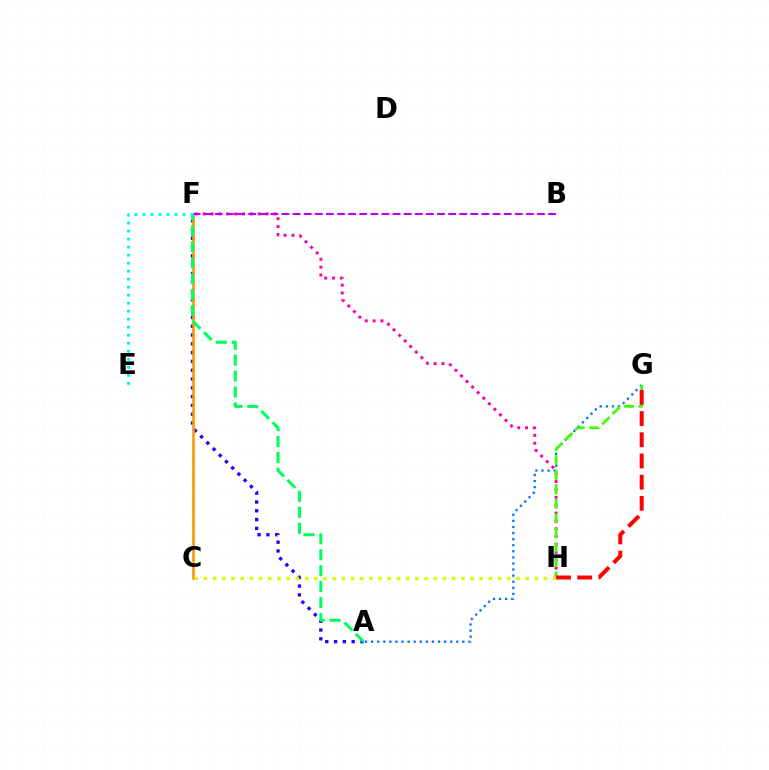{('A', 'F'): [{'color': '#2500ff', 'line_style': 'dotted', 'thickness': 2.39}, {'color': '#00ff5c', 'line_style': 'dashed', 'thickness': 2.17}], ('C', 'F'): [{'color': '#ff9400', 'line_style': 'solid', 'thickness': 1.85}], ('F', 'H'): [{'color': '#ff00ac', 'line_style': 'dotted', 'thickness': 2.14}], ('B', 'F'): [{'color': '#b900ff', 'line_style': 'dashed', 'thickness': 1.51}], ('A', 'G'): [{'color': '#0074ff', 'line_style': 'dotted', 'thickness': 1.65}], ('G', 'H'): [{'color': '#3dff00', 'line_style': 'dashed', 'thickness': 1.97}, {'color': '#ff0000', 'line_style': 'dashed', 'thickness': 2.88}], ('E', 'F'): [{'color': '#00fff6', 'line_style': 'dotted', 'thickness': 2.18}], ('C', 'H'): [{'color': '#d1ff00', 'line_style': 'dotted', 'thickness': 2.5}]}